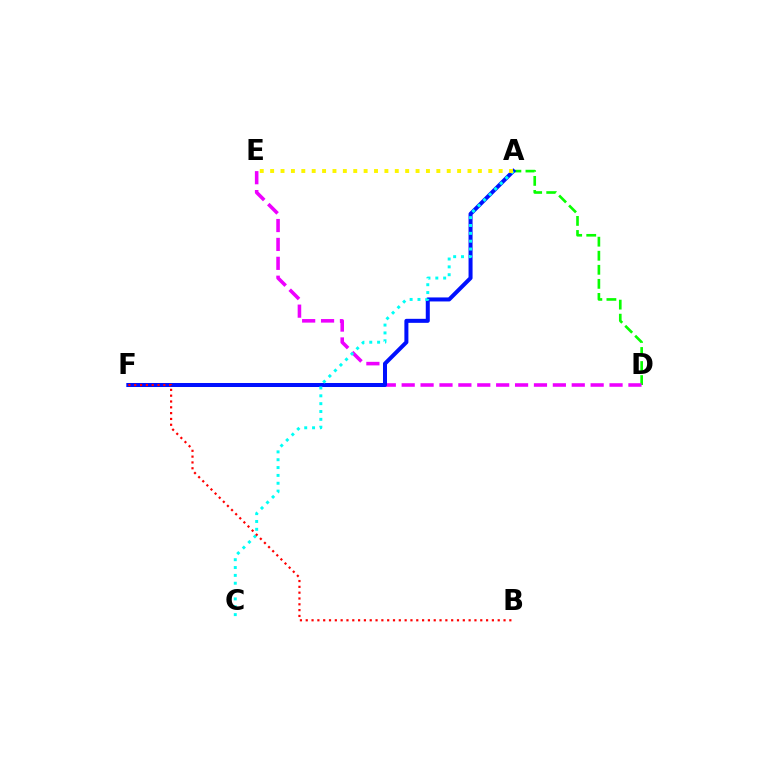{('A', 'D'): [{'color': '#08ff00', 'line_style': 'dashed', 'thickness': 1.91}], ('D', 'E'): [{'color': '#ee00ff', 'line_style': 'dashed', 'thickness': 2.57}], ('A', 'F'): [{'color': '#0010ff', 'line_style': 'solid', 'thickness': 2.89}], ('A', 'C'): [{'color': '#00fff6', 'line_style': 'dotted', 'thickness': 2.13}], ('A', 'E'): [{'color': '#fcf500', 'line_style': 'dotted', 'thickness': 2.82}], ('B', 'F'): [{'color': '#ff0000', 'line_style': 'dotted', 'thickness': 1.58}]}